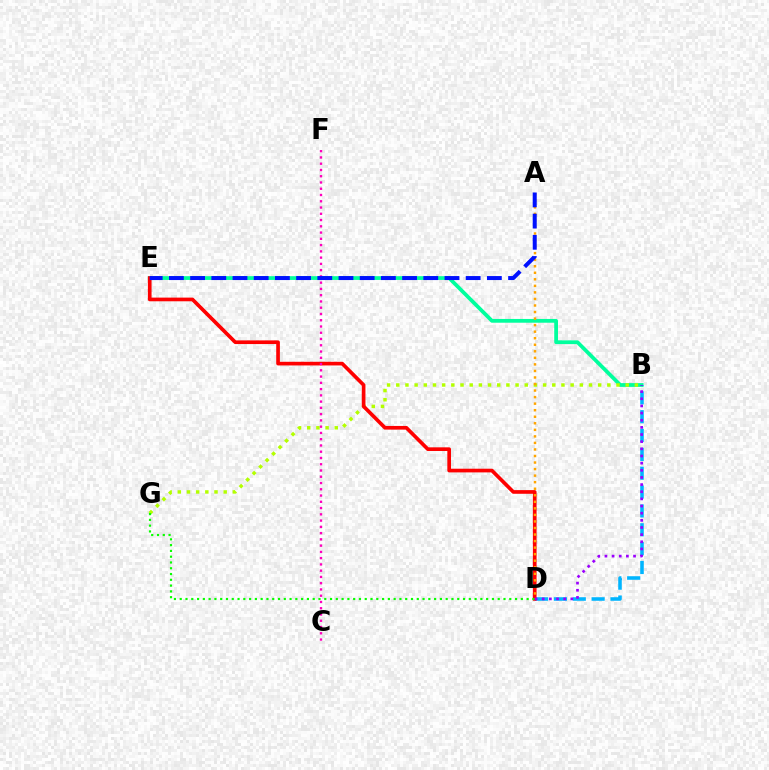{('B', 'E'): [{'color': '#00ff9d', 'line_style': 'solid', 'thickness': 2.71}], ('B', 'G'): [{'color': '#b3ff00', 'line_style': 'dotted', 'thickness': 2.49}], ('B', 'D'): [{'color': '#00b5ff', 'line_style': 'dashed', 'thickness': 2.56}, {'color': '#9b00ff', 'line_style': 'dotted', 'thickness': 1.94}], ('D', 'E'): [{'color': '#ff0000', 'line_style': 'solid', 'thickness': 2.64}], ('D', 'G'): [{'color': '#08ff00', 'line_style': 'dotted', 'thickness': 1.57}], ('A', 'D'): [{'color': '#ffa500', 'line_style': 'dotted', 'thickness': 1.78}], ('C', 'F'): [{'color': '#ff00bd', 'line_style': 'dotted', 'thickness': 1.7}], ('A', 'E'): [{'color': '#0010ff', 'line_style': 'dashed', 'thickness': 2.88}]}